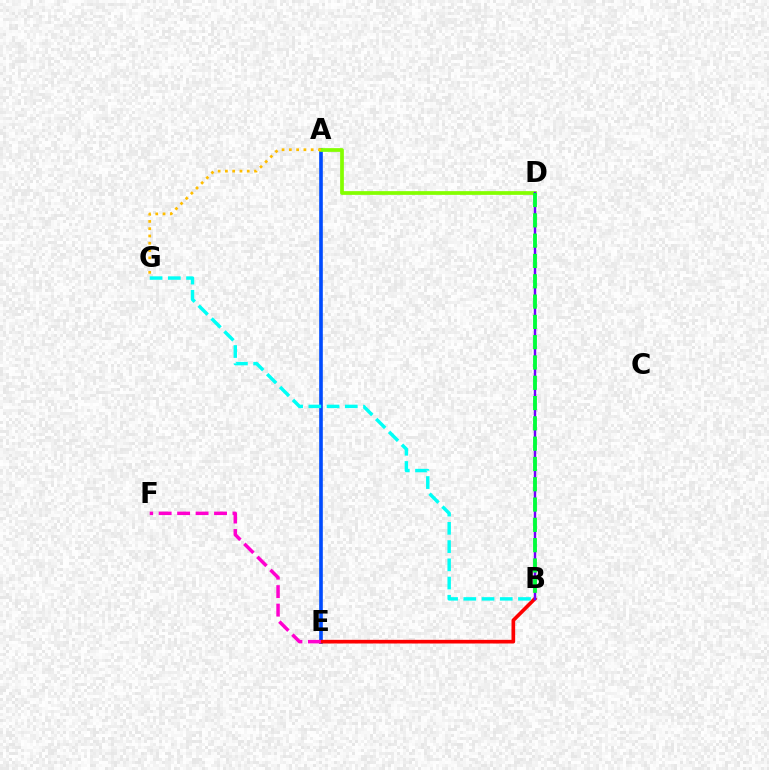{('A', 'E'): [{'color': '#004bff', 'line_style': 'solid', 'thickness': 2.61}], ('A', 'D'): [{'color': '#84ff00', 'line_style': 'solid', 'thickness': 2.68}], ('B', 'E'): [{'color': '#ff0000', 'line_style': 'solid', 'thickness': 2.63}], ('B', 'D'): [{'color': '#7200ff', 'line_style': 'solid', 'thickness': 1.76}, {'color': '#00ff39', 'line_style': 'dashed', 'thickness': 2.76}], ('B', 'G'): [{'color': '#00fff6', 'line_style': 'dashed', 'thickness': 2.48}], ('E', 'F'): [{'color': '#ff00cf', 'line_style': 'dashed', 'thickness': 2.51}], ('A', 'G'): [{'color': '#ffbd00', 'line_style': 'dotted', 'thickness': 1.98}]}